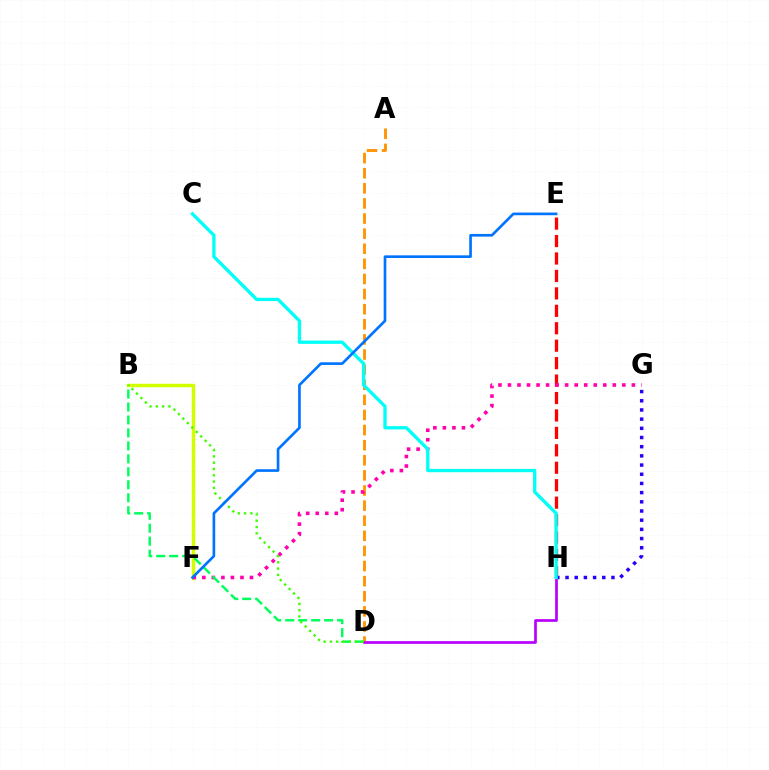{('E', 'H'): [{'color': '#ff0000', 'line_style': 'dashed', 'thickness': 2.37}], ('G', 'H'): [{'color': '#2500ff', 'line_style': 'dotted', 'thickness': 2.5}], ('B', 'F'): [{'color': '#d1ff00', 'line_style': 'solid', 'thickness': 2.5}], ('A', 'D'): [{'color': '#ff9400', 'line_style': 'dashed', 'thickness': 2.05}], ('D', 'H'): [{'color': '#b900ff', 'line_style': 'solid', 'thickness': 1.95}], ('F', 'G'): [{'color': '#ff00ac', 'line_style': 'dotted', 'thickness': 2.59}], ('B', 'D'): [{'color': '#00ff5c', 'line_style': 'dashed', 'thickness': 1.76}, {'color': '#3dff00', 'line_style': 'dotted', 'thickness': 1.71}], ('C', 'H'): [{'color': '#00fff6', 'line_style': 'solid', 'thickness': 2.38}], ('E', 'F'): [{'color': '#0074ff', 'line_style': 'solid', 'thickness': 1.92}]}